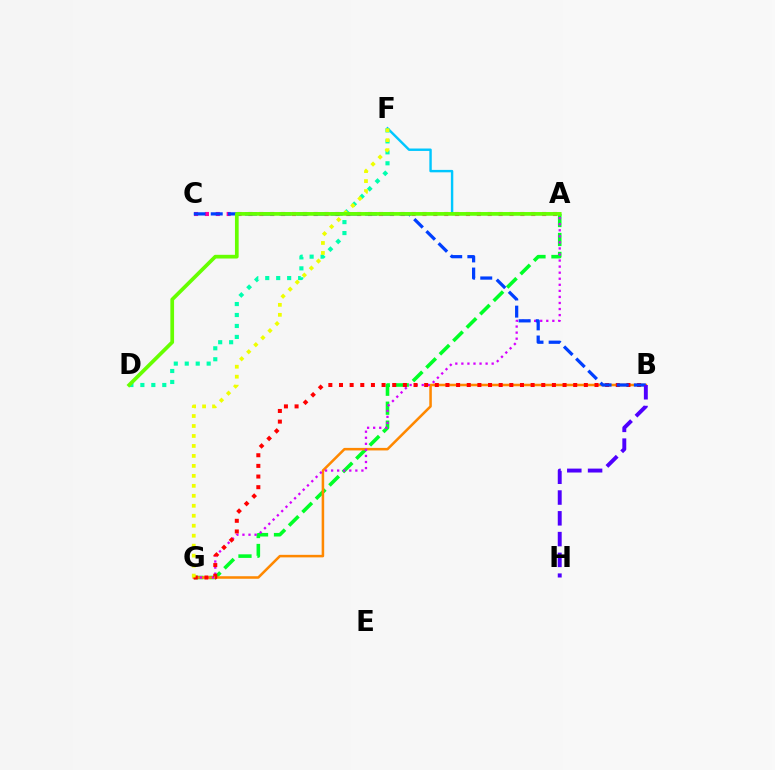{('A', 'G'): [{'color': '#00ff27', 'line_style': 'dashed', 'thickness': 2.58}, {'color': '#d600ff', 'line_style': 'dotted', 'thickness': 1.65}], ('B', 'G'): [{'color': '#ff8800', 'line_style': 'solid', 'thickness': 1.83}, {'color': '#ff0000', 'line_style': 'dotted', 'thickness': 2.89}], ('A', 'F'): [{'color': '#00c7ff', 'line_style': 'solid', 'thickness': 1.74}], ('A', 'C'): [{'color': '#ff00a0', 'line_style': 'dotted', 'thickness': 2.96}], ('D', 'F'): [{'color': '#00ffaf', 'line_style': 'dotted', 'thickness': 2.98}], ('F', 'G'): [{'color': '#eeff00', 'line_style': 'dotted', 'thickness': 2.71}], ('B', 'C'): [{'color': '#003fff', 'line_style': 'dashed', 'thickness': 2.33}], ('B', 'H'): [{'color': '#4f00ff', 'line_style': 'dashed', 'thickness': 2.82}], ('A', 'D'): [{'color': '#66ff00', 'line_style': 'solid', 'thickness': 2.67}]}